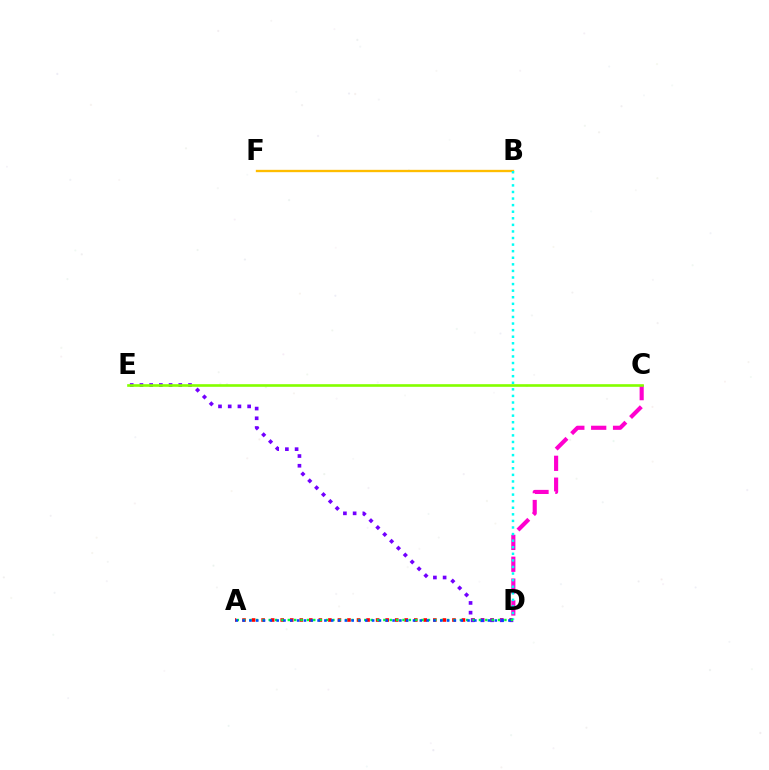{('B', 'F'): [{'color': '#ffbd00', 'line_style': 'solid', 'thickness': 1.68}], ('A', 'D'): [{'color': '#ff0000', 'line_style': 'dotted', 'thickness': 2.59}, {'color': '#00ff39', 'line_style': 'dotted', 'thickness': 1.73}, {'color': '#004bff', 'line_style': 'dotted', 'thickness': 1.85}], ('D', 'E'): [{'color': '#7200ff', 'line_style': 'dotted', 'thickness': 2.64}], ('C', 'D'): [{'color': '#ff00cf', 'line_style': 'dashed', 'thickness': 2.97}], ('B', 'D'): [{'color': '#00fff6', 'line_style': 'dotted', 'thickness': 1.79}], ('C', 'E'): [{'color': '#84ff00', 'line_style': 'solid', 'thickness': 1.9}]}